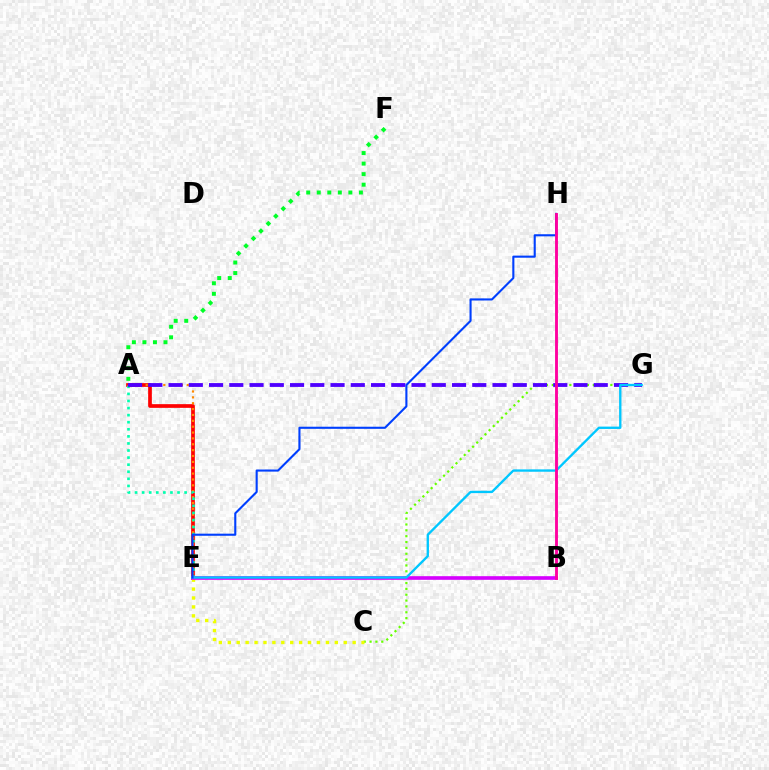{('A', 'E'): [{'color': '#ff0000', 'line_style': 'solid', 'thickness': 2.66}, {'color': '#ff8800', 'line_style': 'dotted', 'thickness': 1.59}, {'color': '#00ffaf', 'line_style': 'dotted', 'thickness': 1.92}], ('C', 'G'): [{'color': '#66ff00', 'line_style': 'dotted', 'thickness': 1.59}], ('C', 'E'): [{'color': '#eeff00', 'line_style': 'dotted', 'thickness': 2.42}], ('A', 'F'): [{'color': '#00ff27', 'line_style': 'dotted', 'thickness': 2.86}], ('B', 'E'): [{'color': '#d600ff', 'line_style': 'solid', 'thickness': 2.62}], ('A', 'G'): [{'color': '#4f00ff', 'line_style': 'dashed', 'thickness': 2.75}], ('E', 'G'): [{'color': '#00c7ff', 'line_style': 'solid', 'thickness': 1.69}], ('E', 'H'): [{'color': '#003fff', 'line_style': 'solid', 'thickness': 1.52}], ('B', 'H'): [{'color': '#ff00a0', 'line_style': 'solid', 'thickness': 2.07}]}